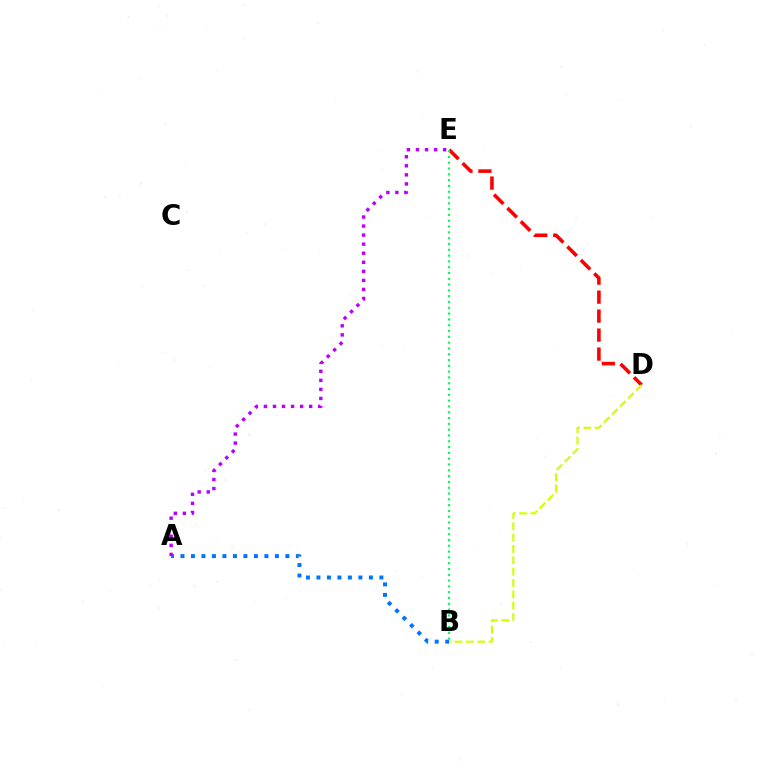{('A', 'B'): [{'color': '#0074ff', 'line_style': 'dotted', 'thickness': 2.85}], ('A', 'E'): [{'color': '#b900ff', 'line_style': 'dotted', 'thickness': 2.46}], ('D', 'E'): [{'color': '#ff0000', 'line_style': 'dashed', 'thickness': 2.58}], ('B', 'E'): [{'color': '#00ff5c', 'line_style': 'dotted', 'thickness': 1.58}], ('B', 'D'): [{'color': '#d1ff00', 'line_style': 'dashed', 'thickness': 1.54}]}